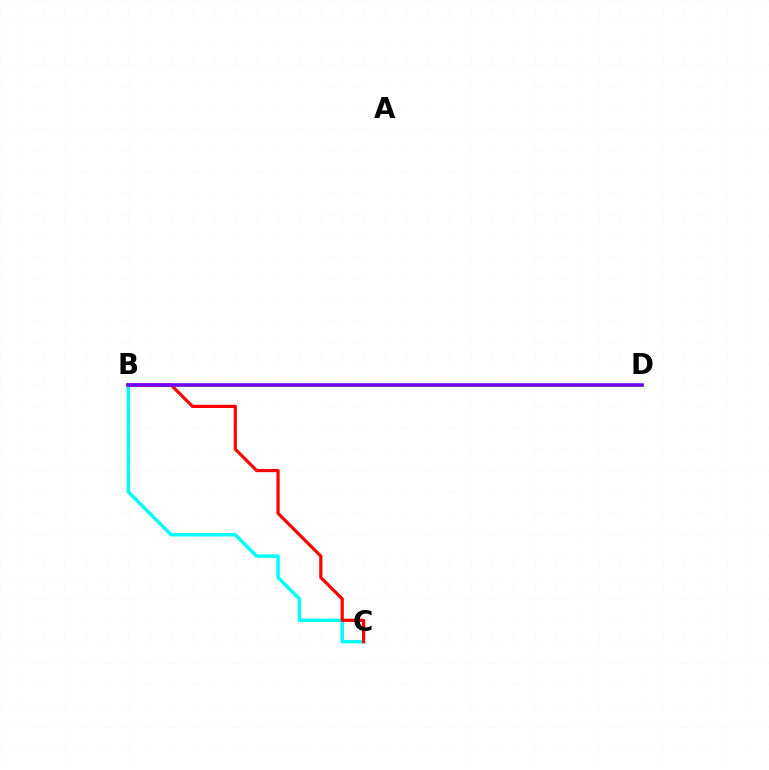{('B', 'C'): [{'color': '#00fff6', 'line_style': 'solid', 'thickness': 2.49}, {'color': '#ff0000', 'line_style': 'solid', 'thickness': 2.32}], ('B', 'D'): [{'color': '#84ff00', 'line_style': 'solid', 'thickness': 2.18}, {'color': '#7200ff', 'line_style': 'solid', 'thickness': 2.55}]}